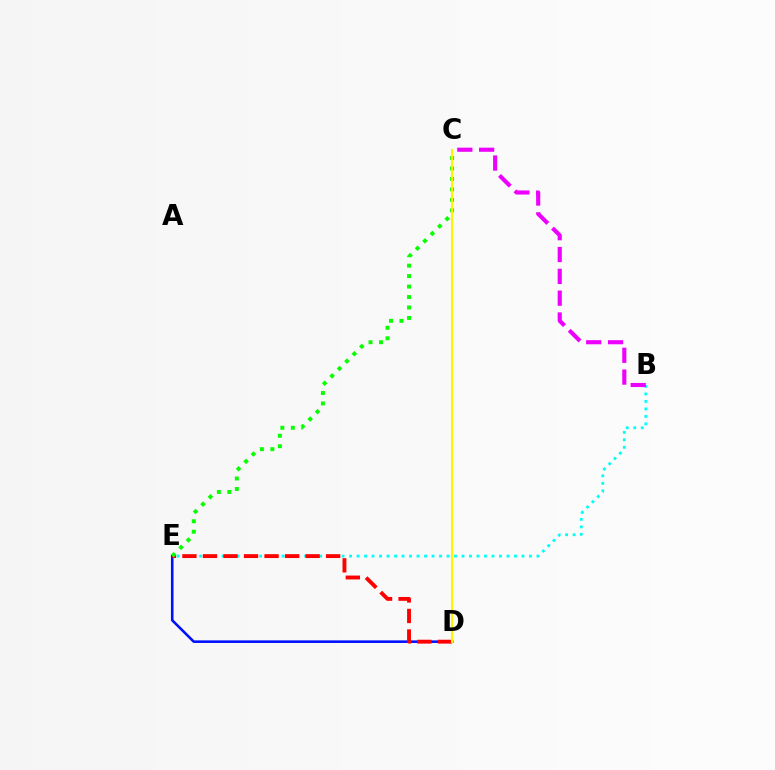{('B', 'E'): [{'color': '#00fff6', 'line_style': 'dotted', 'thickness': 2.04}], ('D', 'E'): [{'color': '#0010ff', 'line_style': 'solid', 'thickness': 1.86}, {'color': '#ff0000', 'line_style': 'dashed', 'thickness': 2.79}], ('C', 'E'): [{'color': '#08ff00', 'line_style': 'dotted', 'thickness': 2.84}], ('B', 'C'): [{'color': '#ee00ff', 'line_style': 'dashed', 'thickness': 2.96}], ('C', 'D'): [{'color': '#fcf500', 'line_style': 'solid', 'thickness': 1.52}]}